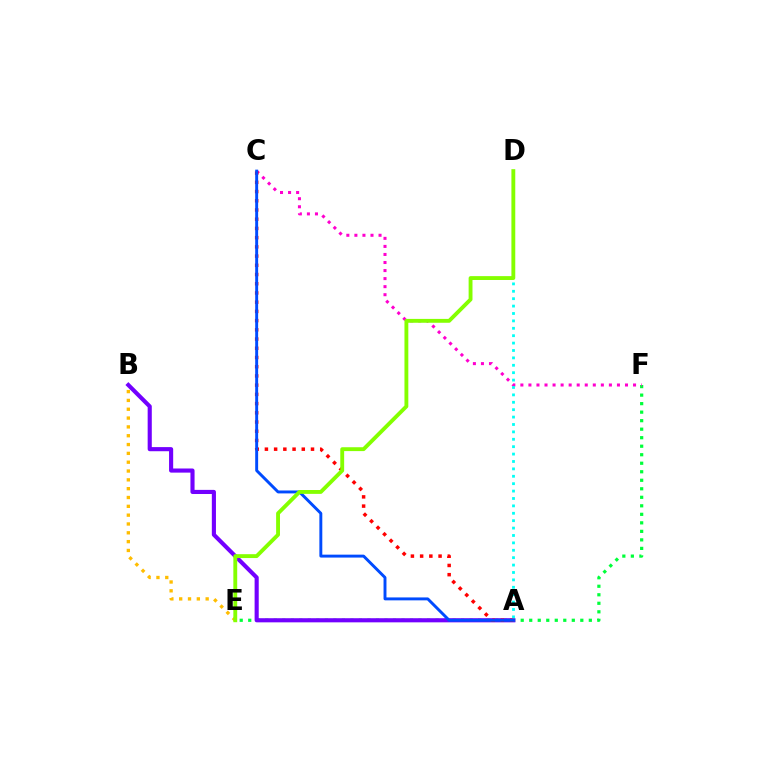{('E', 'F'): [{'color': '#00ff39', 'line_style': 'dotted', 'thickness': 2.31}], ('B', 'E'): [{'color': '#ffbd00', 'line_style': 'dotted', 'thickness': 2.4}], ('C', 'F'): [{'color': '#ff00cf', 'line_style': 'dotted', 'thickness': 2.19}], ('A', 'B'): [{'color': '#7200ff', 'line_style': 'solid', 'thickness': 2.97}], ('A', 'C'): [{'color': '#ff0000', 'line_style': 'dotted', 'thickness': 2.5}, {'color': '#004bff', 'line_style': 'solid', 'thickness': 2.11}], ('A', 'D'): [{'color': '#00fff6', 'line_style': 'dotted', 'thickness': 2.01}], ('D', 'E'): [{'color': '#84ff00', 'line_style': 'solid', 'thickness': 2.78}]}